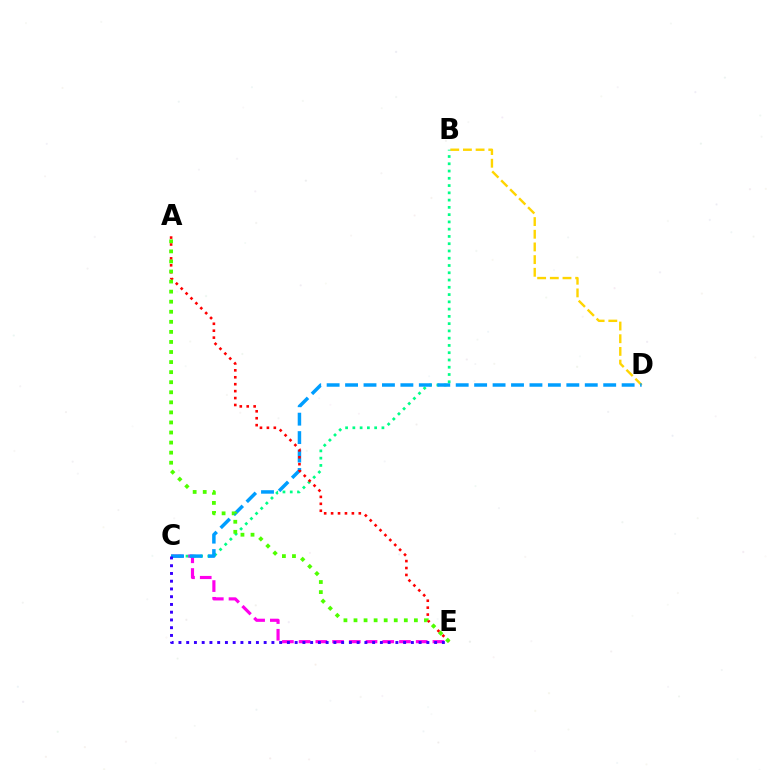{('B', 'D'): [{'color': '#ffd500', 'line_style': 'dashed', 'thickness': 1.72}], ('C', 'E'): [{'color': '#ff00ed', 'line_style': 'dashed', 'thickness': 2.27}, {'color': '#3700ff', 'line_style': 'dotted', 'thickness': 2.11}], ('B', 'C'): [{'color': '#00ff86', 'line_style': 'dotted', 'thickness': 1.97}], ('C', 'D'): [{'color': '#009eff', 'line_style': 'dashed', 'thickness': 2.5}], ('A', 'E'): [{'color': '#ff0000', 'line_style': 'dotted', 'thickness': 1.88}, {'color': '#4fff00', 'line_style': 'dotted', 'thickness': 2.73}]}